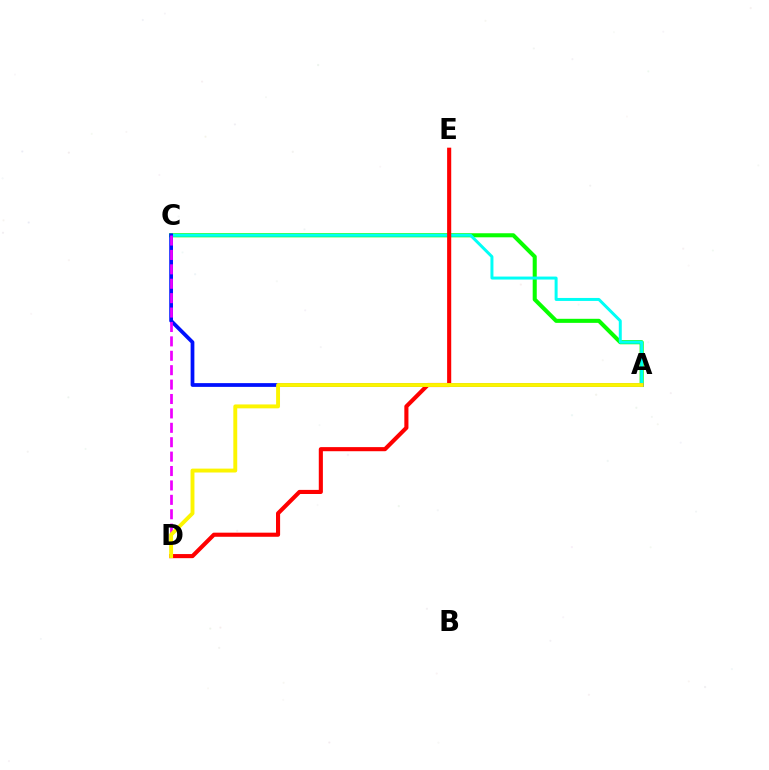{('A', 'C'): [{'color': '#08ff00', 'line_style': 'solid', 'thickness': 2.92}, {'color': '#00fff6', 'line_style': 'solid', 'thickness': 2.15}, {'color': '#0010ff', 'line_style': 'solid', 'thickness': 2.7}], ('C', 'D'): [{'color': '#ee00ff', 'line_style': 'dashed', 'thickness': 1.96}], ('D', 'E'): [{'color': '#ff0000', 'line_style': 'solid', 'thickness': 2.95}], ('A', 'D'): [{'color': '#fcf500', 'line_style': 'solid', 'thickness': 2.8}]}